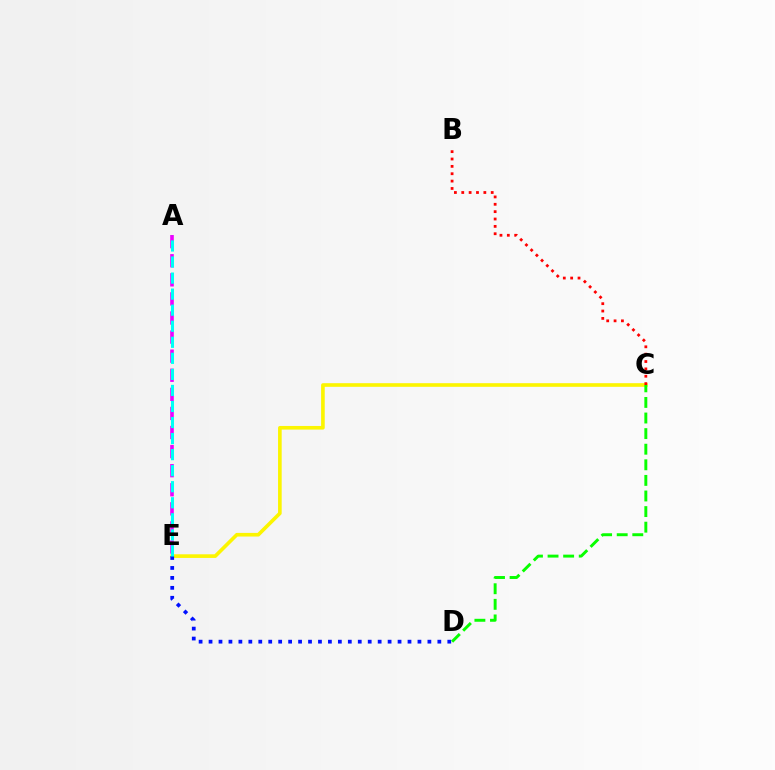{('C', 'E'): [{'color': '#fcf500', 'line_style': 'solid', 'thickness': 2.62}], ('A', 'E'): [{'color': '#ee00ff', 'line_style': 'dashed', 'thickness': 2.59}, {'color': '#00fff6', 'line_style': 'dashed', 'thickness': 2.18}], ('D', 'E'): [{'color': '#0010ff', 'line_style': 'dotted', 'thickness': 2.7}], ('C', 'D'): [{'color': '#08ff00', 'line_style': 'dashed', 'thickness': 2.12}], ('B', 'C'): [{'color': '#ff0000', 'line_style': 'dotted', 'thickness': 2.0}]}